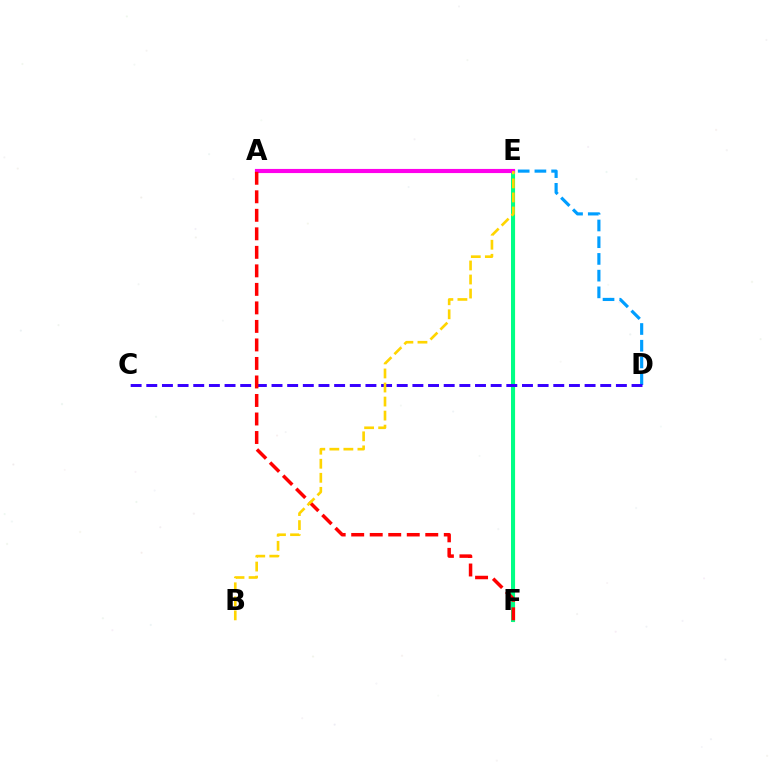{('E', 'F'): [{'color': '#4fff00', 'line_style': 'solid', 'thickness': 2.25}, {'color': '#00ff86', 'line_style': 'solid', 'thickness': 2.88}], ('A', 'E'): [{'color': '#ff00ed', 'line_style': 'solid', 'thickness': 2.98}], ('D', 'E'): [{'color': '#009eff', 'line_style': 'dashed', 'thickness': 2.27}], ('C', 'D'): [{'color': '#3700ff', 'line_style': 'dashed', 'thickness': 2.13}], ('A', 'F'): [{'color': '#ff0000', 'line_style': 'dashed', 'thickness': 2.52}], ('B', 'E'): [{'color': '#ffd500', 'line_style': 'dashed', 'thickness': 1.91}]}